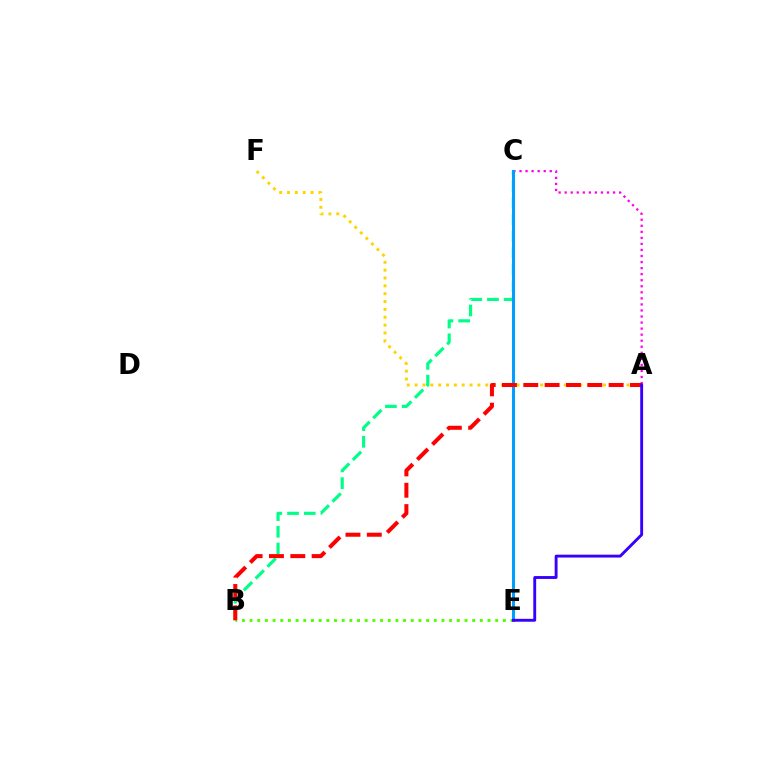{('A', 'C'): [{'color': '#ff00ed', 'line_style': 'dotted', 'thickness': 1.64}], ('B', 'C'): [{'color': '#00ff86', 'line_style': 'dashed', 'thickness': 2.27}], ('C', 'E'): [{'color': '#009eff', 'line_style': 'solid', 'thickness': 2.16}], ('A', 'F'): [{'color': '#ffd500', 'line_style': 'dotted', 'thickness': 2.13}], ('B', 'E'): [{'color': '#4fff00', 'line_style': 'dotted', 'thickness': 2.09}], ('A', 'B'): [{'color': '#ff0000', 'line_style': 'dashed', 'thickness': 2.9}], ('A', 'E'): [{'color': '#3700ff', 'line_style': 'solid', 'thickness': 2.08}]}